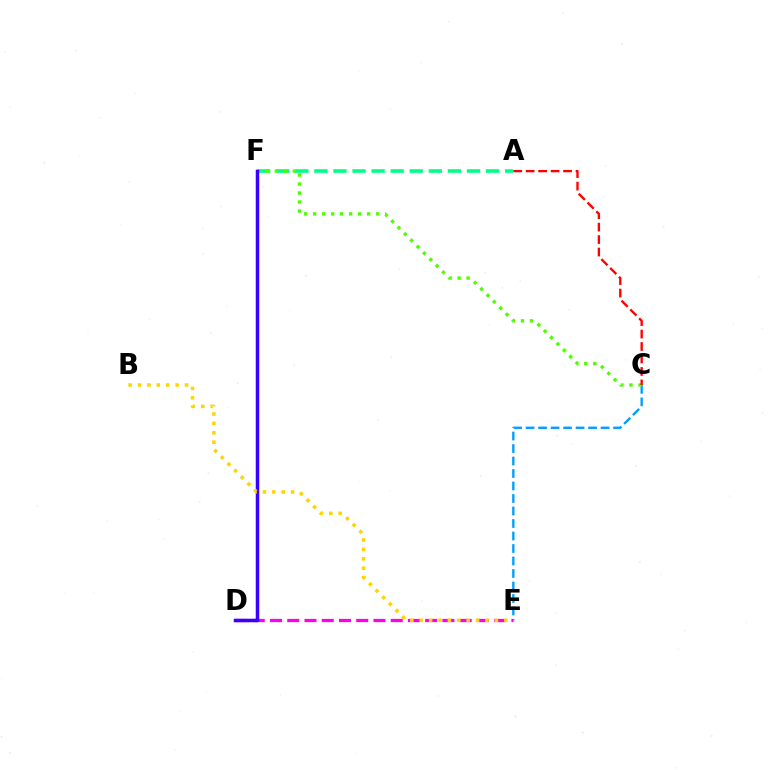{('A', 'F'): [{'color': '#00ff86', 'line_style': 'dashed', 'thickness': 2.59}], ('C', 'E'): [{'color': '#009eff', 'line_style': 'dashed', 'thickness': 1.7}], ('D', 'E'): [{'color': '#ff00ed', 'line_style': 'dashed', 'thickness': 2.34}], ('C', 'F'): [{'color': '#4fff00', 'line_style': 'dotted', 'thickness': 2.45}], ('D', 'F'): [{'color': '#3700ff', 'line_style': 'solid', 'thickness': 2.52}], ('B', 'E'): [{'color': '#ffd500', 'line_style': 'dotted', 'thickness': 2.55}], ('A', 'C'): [{'color': '#ff0000', 'line_style': 'dashed', 'thickness': 1.69}]}